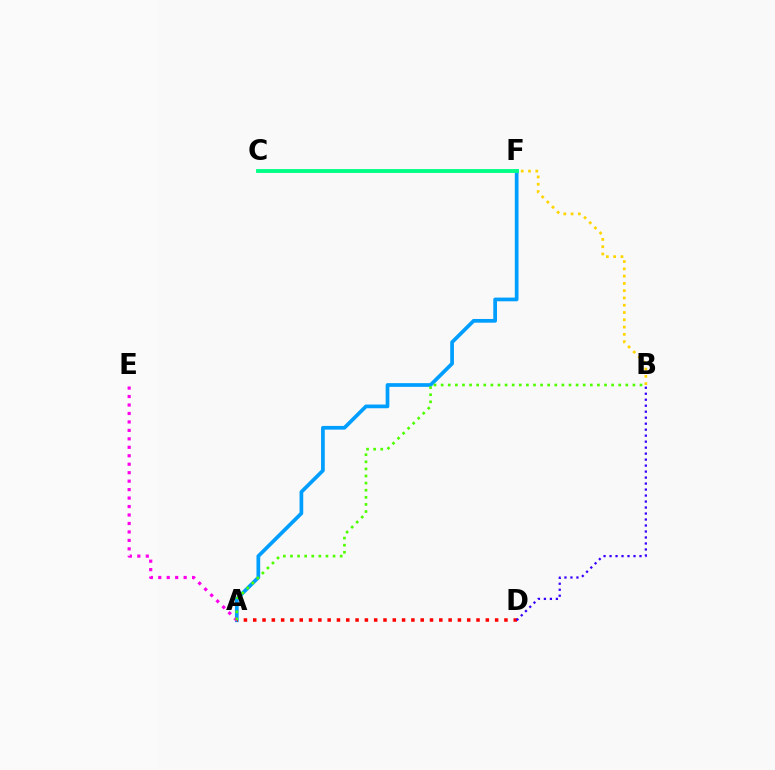{('A', 'F'): [{'color': '#009eff', 'line_style': 'solid', 'thickness': 2.67}], ('A', 'D'): [{'color': '#ff0000', 'line_style': 'dotted', 'thickness': 2.53}], ('A', 'E'): [{'color': '#ff00ed', 'line_style': 'dotted', 'thickness': 2.3}], ('C', 'F'): [{'color': '#00ff86', 'line_style': 'solid', 'thickness': 2.77}], ('B', 'D'): [{'color': '#3700ff', 'line_style': 'dotted', 'thickness': 1.63}], ('A', 'B'): [{'color': '#4fff00', 'line_style': 'dotted', 'thickness': 1.93}], ('B', 'F'): [{'color': '#ffd500', 'line_style': 'dotted', 'thickness': 1.98}]}